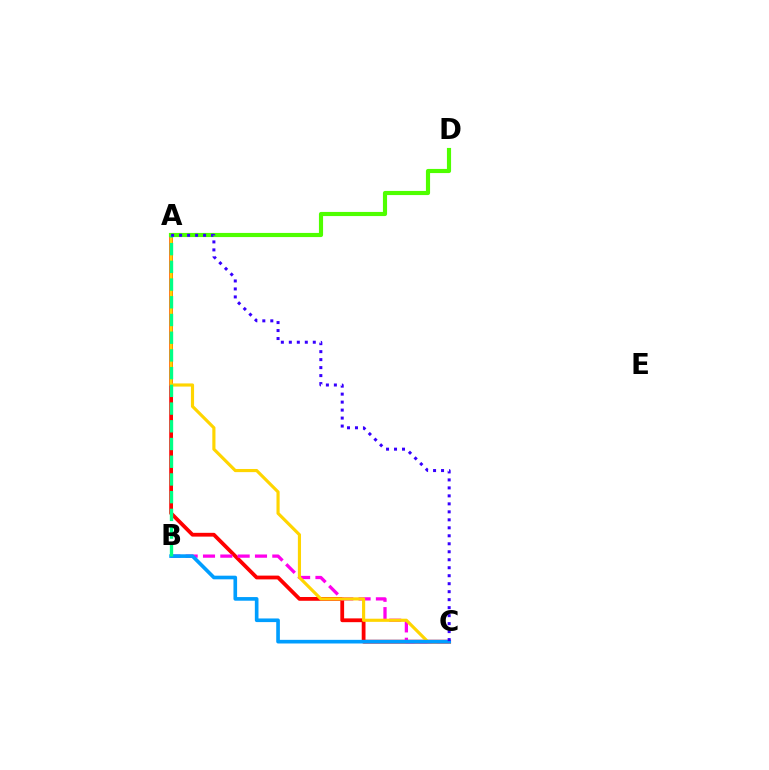{('A', 'C'): [{'color': '#ff0000', 'line_style': 'solid', 'thickness': 2.73}, {'color': '#ffd500', 'line_style': 'solid', 'thickness': 2.27}, {'color': '#3700ff', 'line_style': 'dotted', 'thickness': 2.17}], ('B', 'C'): [{'color': '#ff00ed', 'line_style': 'dashed', 'thickness': 2.35}, {'color': '#009eff', 'line_style': 'solid', 'thickness': 2.62}], ('A', 'D'): [{'color': '#4fff00', 'line_style': 'solid', 'thickness': 2.98}], ('A', 'B'): [{'color': '#00ff86', 'line_style': 'dashed', 'thickness': 2.41}]}